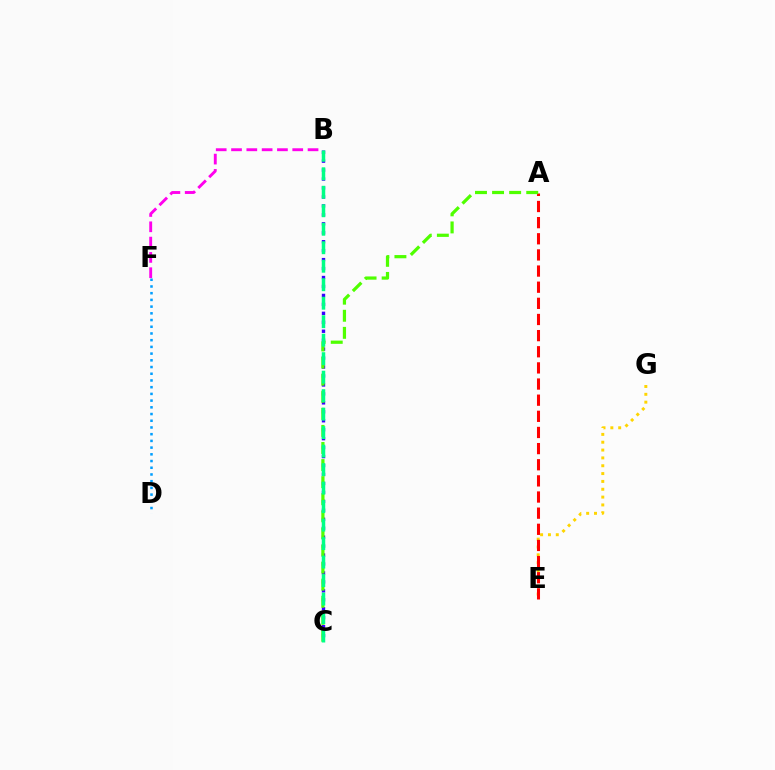{('B', 'F'): [{'color': '#ff00ed', 'line_style': 'dashed', 'thickness': 2.08}], ('E', 'G'): [{'color': '#ffd500', 'line_style': 'dotted', 'thickness': 2.13}], ('A', 'E'): [{'color': '#ff0000', 'line_style': 'dashed', 'thickness': 2.19}], ('B', 'C'): [{'color': '#3700ff', 'line_style': 'dotted', 'thickness': 2.43}, {'color': '#00ff86', 'line_style': 'dashed', 'thickness': 2.51}], ('D', 'F'): [{'color': '#009eff', 'line_style': 'dotted', 'thickness': 1.82}], ('A', 'C'): [{'color': '#4fff00', 'line_style': 'dashed', 'thickness': 2.32}]}